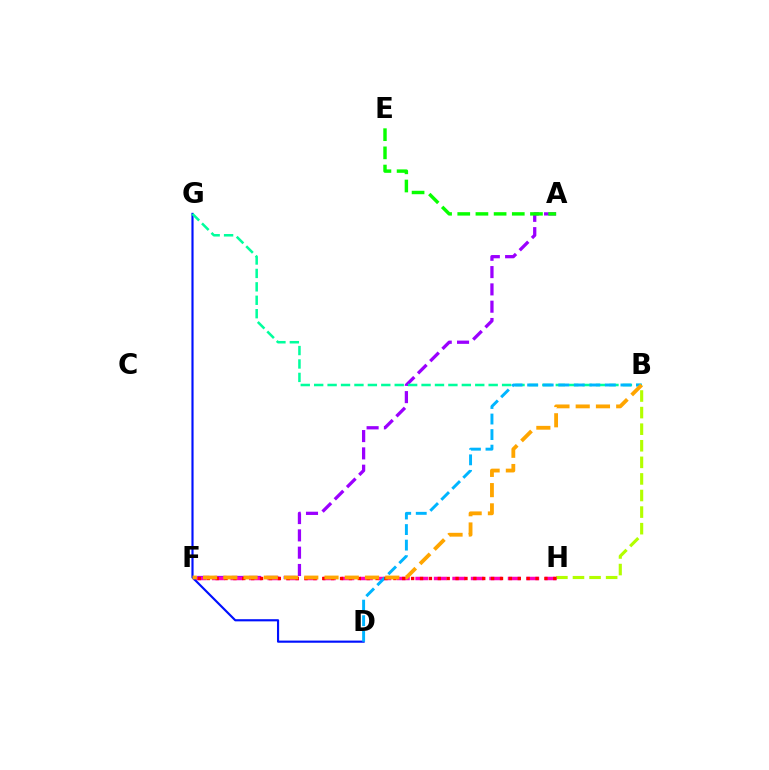{('A', 'F'): [{'color': '#9b00ff', 'line_style': 'dashed', 'thickness': 2.35}], ('A', 'E'): [{'color': '#08ff00', 'line_style': 'dashed', 'thickness': 2.47}], ('B', 'H'): [{'color': '#b3ff00', 'line_style': 'dashed', 'thickness': 2.25}], ('F', 'H'): [{'color': '#ff00bd', 'line_style': 'dashed', 'thickness': 2.51}, {'color': '#ff0000', 'line_style': 'dotted', 'thickness': 2.41}], ('D', 'G'): [{'color': '#0010ff', 'line_style': 'solid', 'thickness': 1.55}], ('B', 'G'): [{'color': '#00ff9d', 'line_style': 'dashed', 'thickness': 1.82}], ('B', 'D'): [{'color': '#00b5ff', 'line_style': 'dashed', 'thickness': 2.11}], ('B', 'F'): [{'color': '#ffa500', 'line_style': 'dashed', 'thickness': 2.75}]}